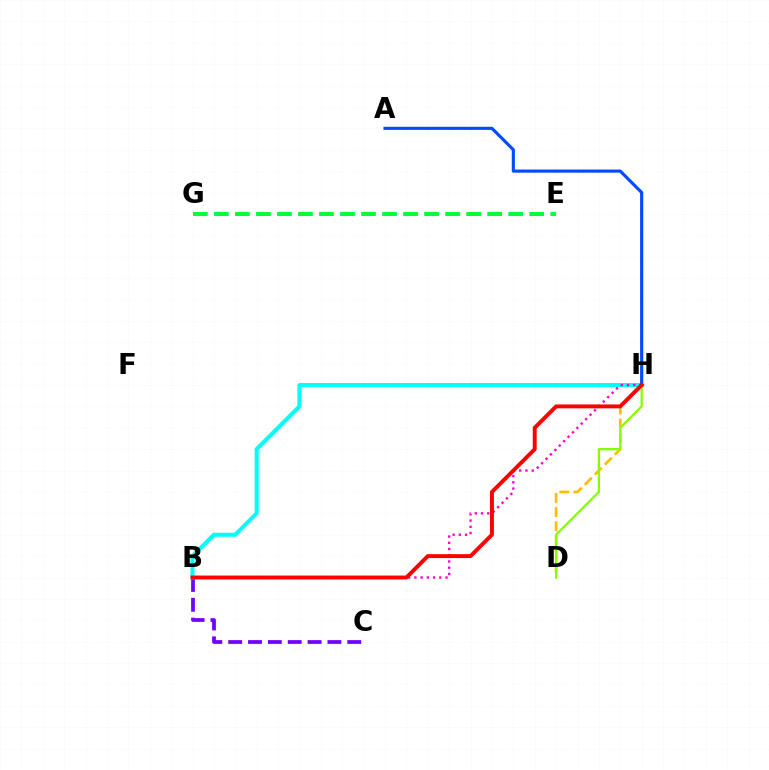{('B', 'C'): [{'color': '#7200ff', 'line_style': 'dashed', 'thickness': 2.7}], ('D', 'H'): [{'color': '#ffbd00', 'line_style': 'dashed', 'thickness': 1.93}, {'color': '#84ff00', 'line_style': 'solid', 'thickness': 1.62}], ('B', 'H'): [{'color': '#00fff6', 'line_style': 'solid', 'thickness': 2.91}, {'color': '#ff00cf', 'line_style': 'dotted', 'thickness': 1.69}, {'color': '#ff0000', 'line_style': 'solid', 'thickness': 2.82}], ('E', 'G'): [{'color': '#00ff39', 'line_style': 'dashed', 'thickness': 2.86}], ('A', 'H'): [{'color': '#004bff', 'line_style': 'solid', 'thickness': 2.25}]}